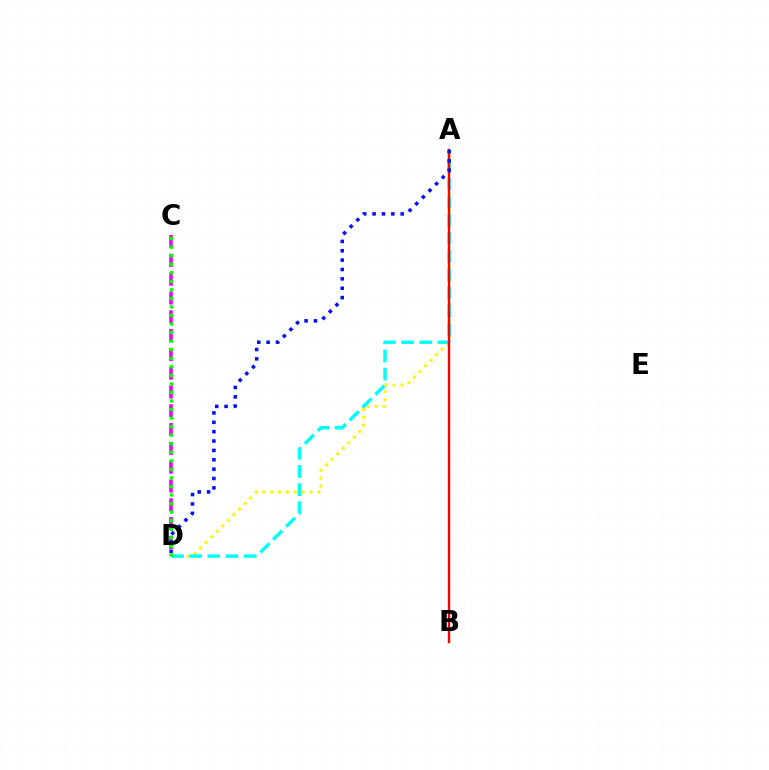{('C', 'D'): [{'color': '#ee00ff', 'line_style': 'dashed', 'thickness': 2.55}, {'color': '#08ff00', 'line_style': 'dotted', 'thickness': 2.32}], ('A', 'D'): [{'color': '#fcf500', 'line_style': 'dotted', 'thickness': 2.13}, {'color': '#00fff6', 'line_style': 'dashed', 'thickness': 2.47}, {'color': '#0010ff', 'line_style': 'dotted', 'thickness': 2.55}], ('A', 'B'): [{'color': '#ff0000', 'line_style': 'solid', 'thickness': 1.73}]}